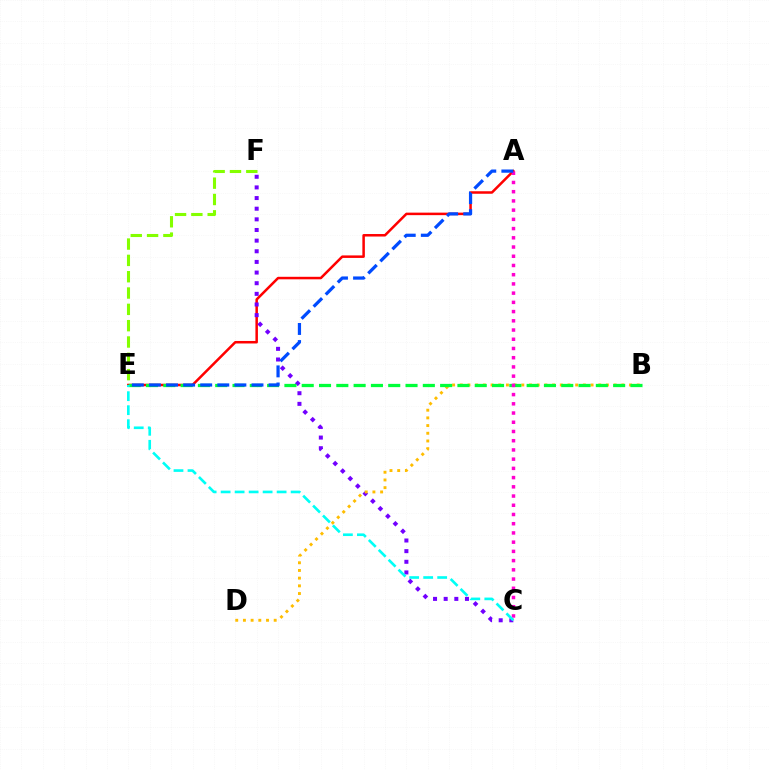{('A', 'E'): [{'color': '#ff0000', 'line_style': 'solid', 'thickness': 1.81}, {'color': '#004bff', 'line_style': 'dashed', 'thickness': 2.32}], ('C', 'F'): [{'color': '#7200ff', 'line_style': 'dotted', 'thickness': 2.89}], ('B', 'D'): [{'color': '#ffbd00', 'line_style': 'dotted', 'thickness': 2.09}], ('B', 'E'): [{'color': '#00ff39', 'line_style': 'dashed', 'thickness': 2.35}], ('A', 'C'): [{'color': '#ff00cf', 'line_style': 'dotted', 'thickness': 2.51}], ('E', 'F'): [{'color': '#84ff00', 'line_style': 'dashed', 'thickness': 2.22}], ('C', 'E'): [{'color': '#00fff6', 'line_style': 'dashed', 'thickness': 1.9}]}